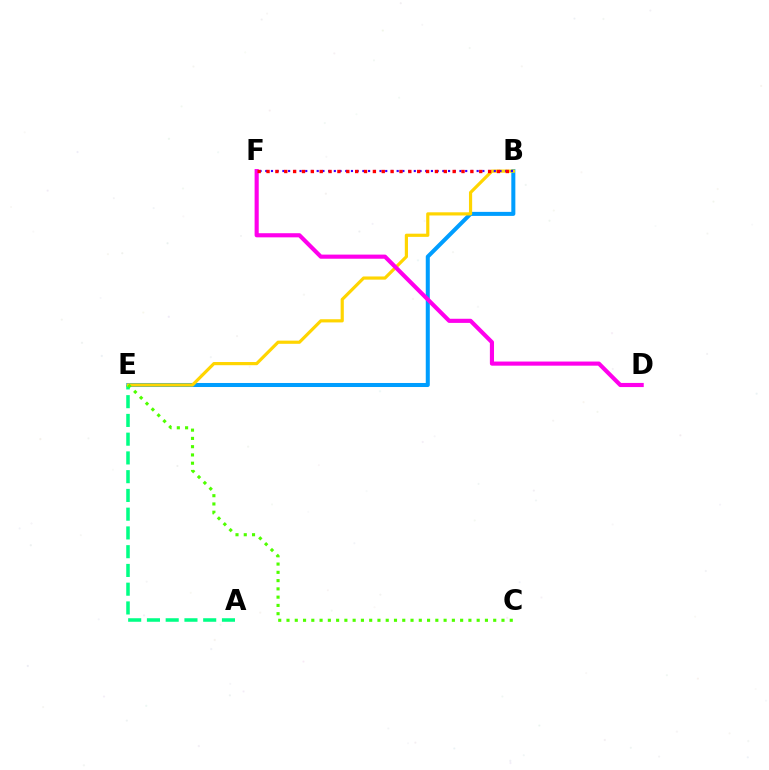{('B', 'E'): [{'color': '#009eff', 'line_style': 'solid', 'thickness': 2.9}, {'color': '#ffd500', 'line_style': 'solid', 'thickness': 2.29}], ('A', 'E'): [{'color': '#00ff86', 'line_style': 'dashed', 'thickness': 2.55}], ('C', 'E'): [{'color': '#4fff00', 'line_style': 'dotted', 'thickness': 2.25}], ('D', 'F'): [{'color': '#ff00ed', 'line_style': 'solid', 'thickness': 2.97}], ('B', 'F'): [{'color': '#3700ff', 'line_style': 'dotted', 'thickness': 1.55}, {'color': '#ff0000', 'line_style': 'dotted', 'thickness': 2.41}]}